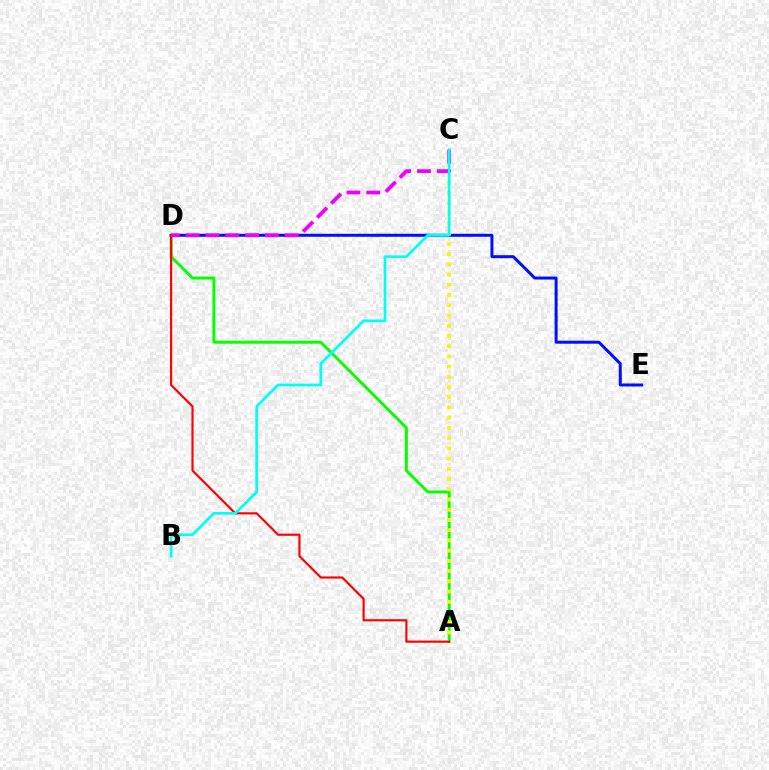{('A', 'D'): [{'color': '#08ff00', 'line_style': 'solid', 'thickness': 2.12}, {'color': '#ff0000', 'line_style': 'solid', 'thickness': 1.55}], ('D', 'E'): [{'color': '#0010ff', 'line_style': 'solid', 'thickness': 2.16}], ('A', 'C'): [{'color': '#fcf500', 'line_style': 'dotted', 'thickness': 2.78}], ('C', 'D'): [{'color': '#ee00ff', 'line_style': 'dashed', 'thickness': 2.7}], ('B', 'C'): [{'color': '#00fff6', 'line_style': 'solid', 'thickness': 1.95}]}